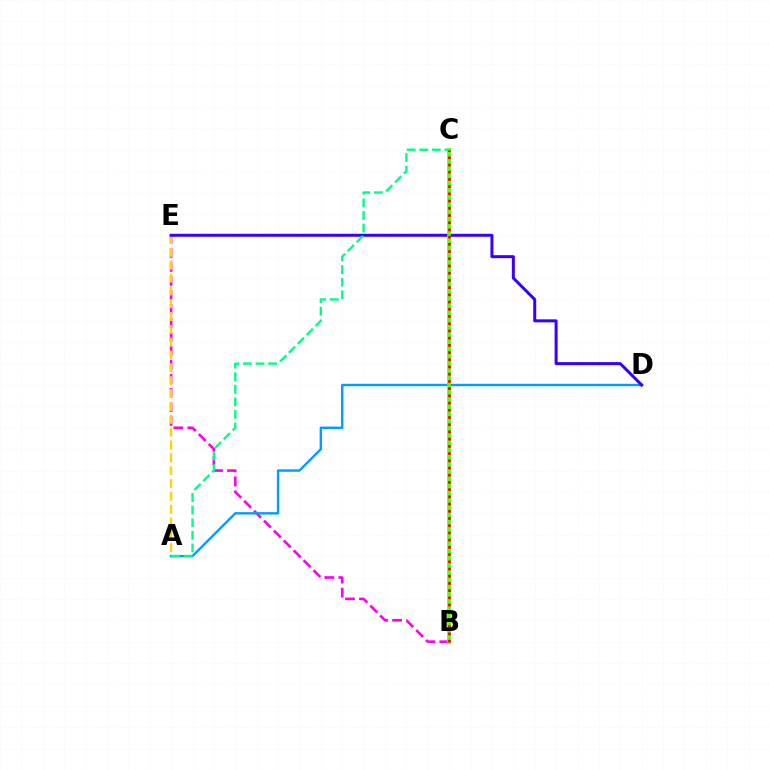{('B', 'E'): [{'color': '#ff00ed', 'line_style': 'dashed', 'thickness': 1.9}], ('A', 'E'): [{'color': '#ffd500', 'line_style': 'dashed', 'thickness': 1.74}], ('A', 'D'): [{'color': '#009eff', 'line_style': 'solid', 'thickness': 1.74}], ('D', 'E'): [{'color': '#3700ff', 'line_style': 'solid', 'thickness': 2.17}], ('B', 'C'): [{'color': '#4fff00', 'line_style': 'solid', 'thickness': 2.62}, {'color': '#ff0000', 'line_style': 'dotted', 'thickness': 1.96}], ('A', 'C'): [{'color': '#00ff86', 'line_style': 'dashed', 'thickness': 1.71}]}